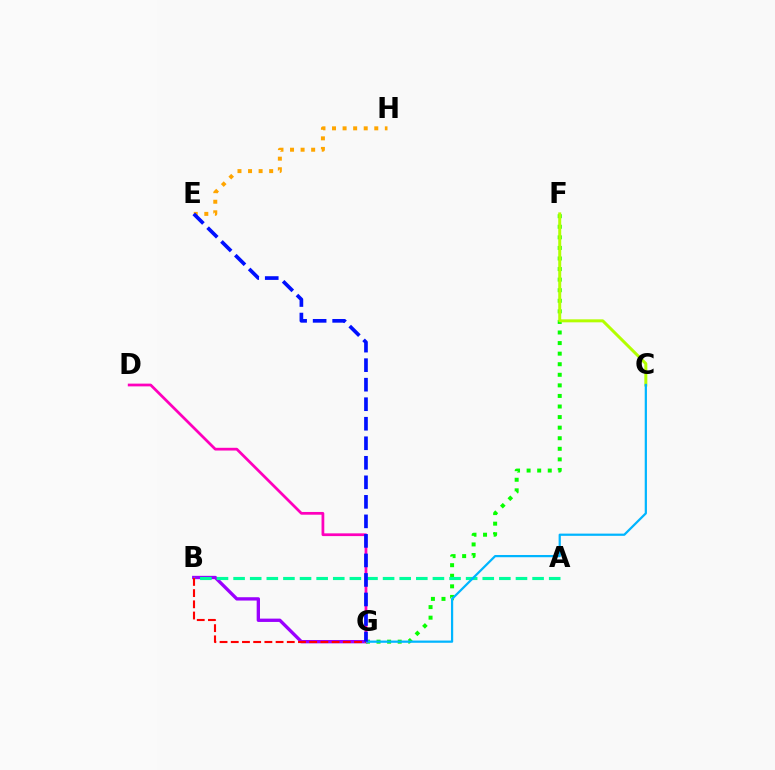{('F', 'G'): [{'color': '#08ff00', 'line_style': 'dotted', 'thickness': 2.87}], ('C', 'F'): [{'color': '#b3ff00', 'line_style': 'solid', 'thickness': 2.15}], ('B', 'G'): [{'color': '#9b00ff', 'line_style': 'solid', 'thickness': 2.39}, {'color': '#ff0000', 'line_style': 'dashed', 'thickness': 1.52}], ('A', 'B'): [{'color': '#00ff9d', 'line_style': 'dashed', 'thickness': 2.26}], ('D', 'G'): [{'color': '#ff00bd', 'line_style': 'solid', 'thickness': 1.97}], ('E', 'H'): [{'color': '#ffa500', 'line_style': 'dotted', 'thickness': 2.87}], ('C', 'G'): [{'color': '#00b5ff', 'line_style': 'solid', 'thickness': 1.6}], ('E', 'G'): [{'color': '#0010ff', 'line_style': 'dashed', 'thickness': 2.65}]}